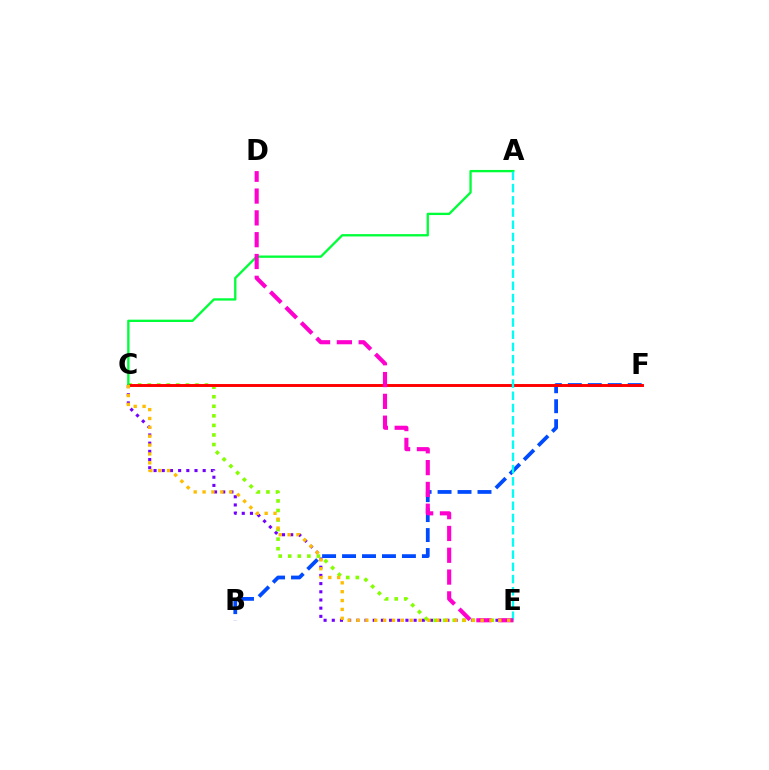{('B', 'F'): [{'color': '#004bff', 'line_style': 'dashed', 'thickness': 2.71}], ('C', 'E'): [{'color': '#7200ff', 'line_style': 'dotted', 'thickness': 2.22}, {'color': '#84ff00', 'line_style': 'dotted', 'thickness': 2.6}, {'color': '#ffbd00', 'line_style': 'dotted', 'thickness': 2.41}], ('C', 'F'): [{'color': '#ff0000', 'line_style': 'solid', 'thickness': 2.1}], ('A', 'C'): [{'color': '#00ff39', 'line_style': 'solid', 'thickness': 1.68}], ('A', 'E'): [{'color': '#00fff6', 'line_style': 'dashed', 'thickness': 1.66}], ('D', 'E'): [{'color': '#ff00cf', 'line_style': 'dashed', 'thickness': 2.96}]}